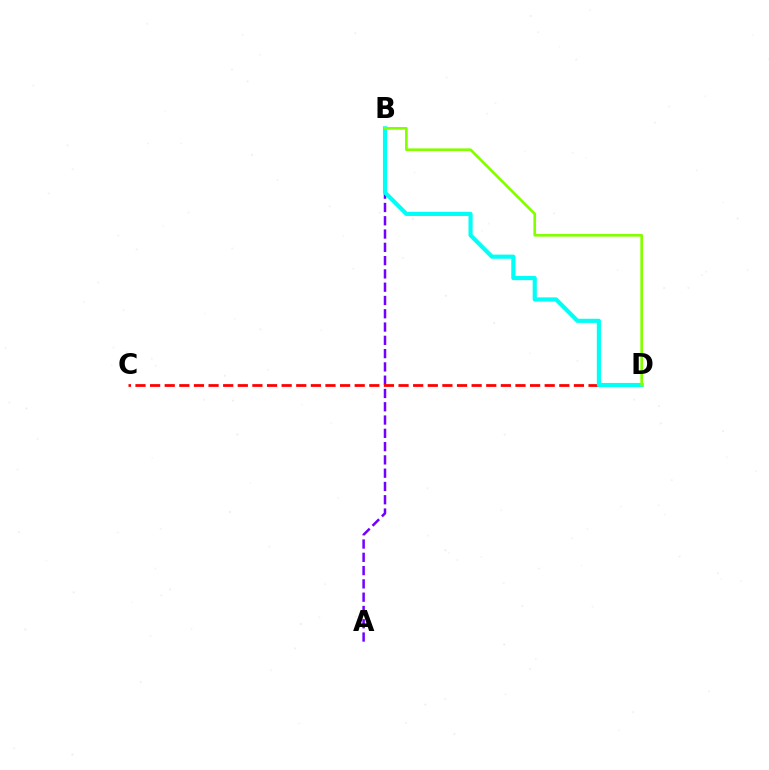{('A', 'B'): [{'color': '#7200ff', 'line_style': 'dashed', 'thickness': 1.8}], ('C', 'D'): [{'color': '#ff0000', 'line_style': 'dashed', 'thickness': 1.99}], ('B', 'D'): [{'color': '#00fff6', 'line_style': 'solid', 'thickness': 2.98}, {'color': '#84ff00', 'line_style': 'solid', 'thickness': 1.92}]}